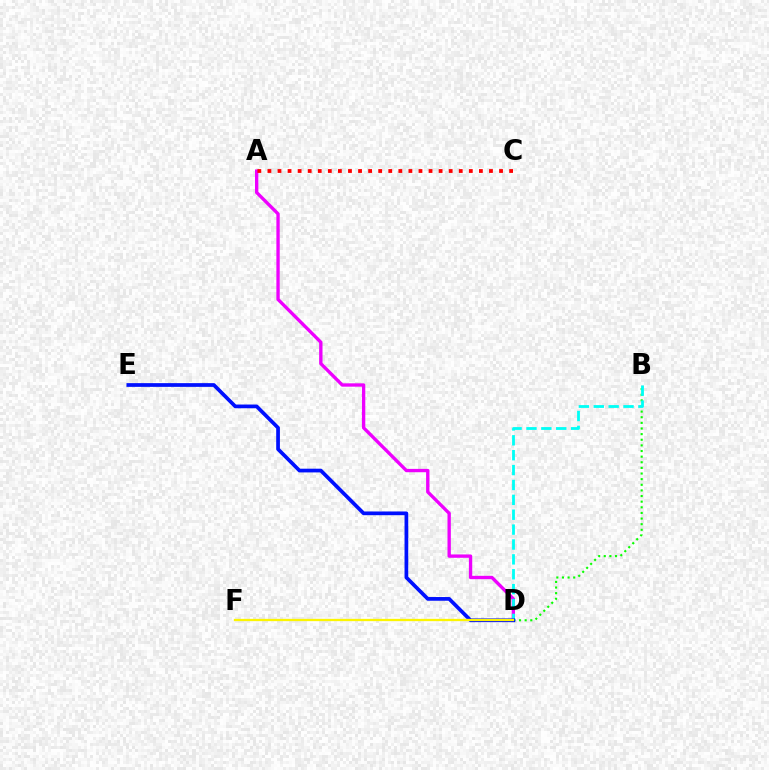{('B', 'D'): [{'color': '#08ff00', 'line_style': 'dotted', 'thickness': 1.53}, {'color': '#00fff6', 'line_style': 'dashed', 'thickness': 2.02}], ('A', 'D'): [{'color': '#ee00ff', 'line_style': 'solid', 'thickness': 2.41}], ('D', 'E'): [{'color': '#0010ff', 'line_style': 'solid', 'thickness': 2.68}], ('A', 'C'): [{'color': '#ff0000', 'line_style': 'dotted', 'thickness': 2.74}], ('D', 'F'): [{'color': '#fcf500', 'line_style': 'solid', 'thickness': 1.65}]}